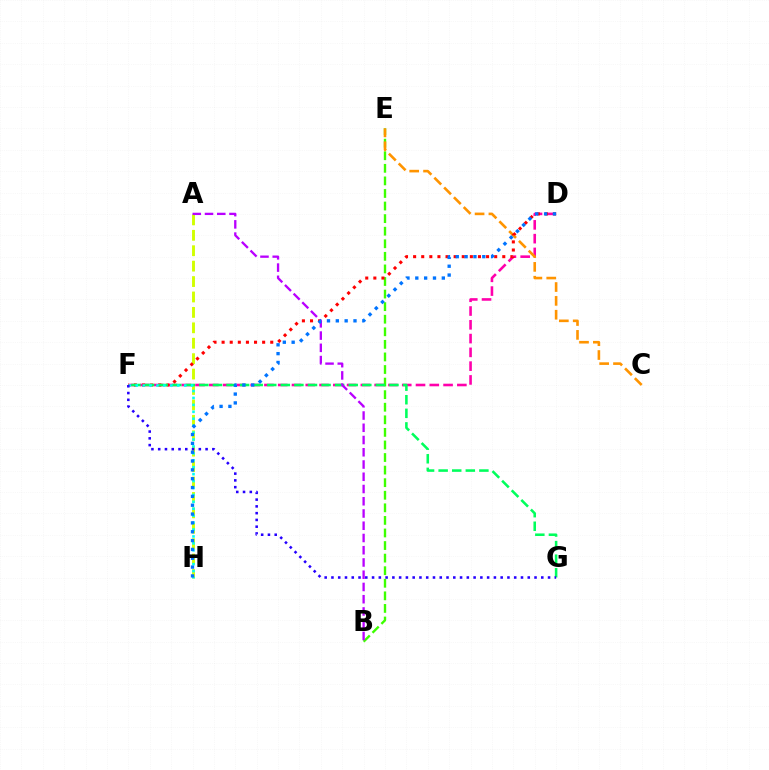{('B', 'E'): [{'color': '#3dff00', 'line_style': 'dashed', 'thickness': 1.71}], ('A', 'H'): [{'color': '#d1ff00', 'line_style': 'dashed', 'thickness': 2.09}], ('D', 'F'): [{'color': '#ff00ac', 'line_style': 'dashed', 'thickness': 1.87}, {'color': '#ff0000', 'line_style': 'dotted', 'thickness': 2.2}], ('C', 'E'): [{'color': '#ff9400', 'line_style': 'dashed', 'thickness': 1.88}], ('F', 'G'): [{'color': '#00ff5c', 'line_style': 'dashed', 'thickness': 1.84}, {'color': '#2500ff', 'line_style': 'dotted', 'thickness': 1.84}], ('F', 'H'): [{'color': '#00fff6', 'line_style': 'dotted', 'thickness': 1.88}], ('A', 'B'): [{'color': '#b900ff', 'line_style': 'dashed', 'thickness': 1.66}], ('D', 'H'): [{'color': '#0074ff', 'line_style': 'dotted', 'thickness': 2.4}]}